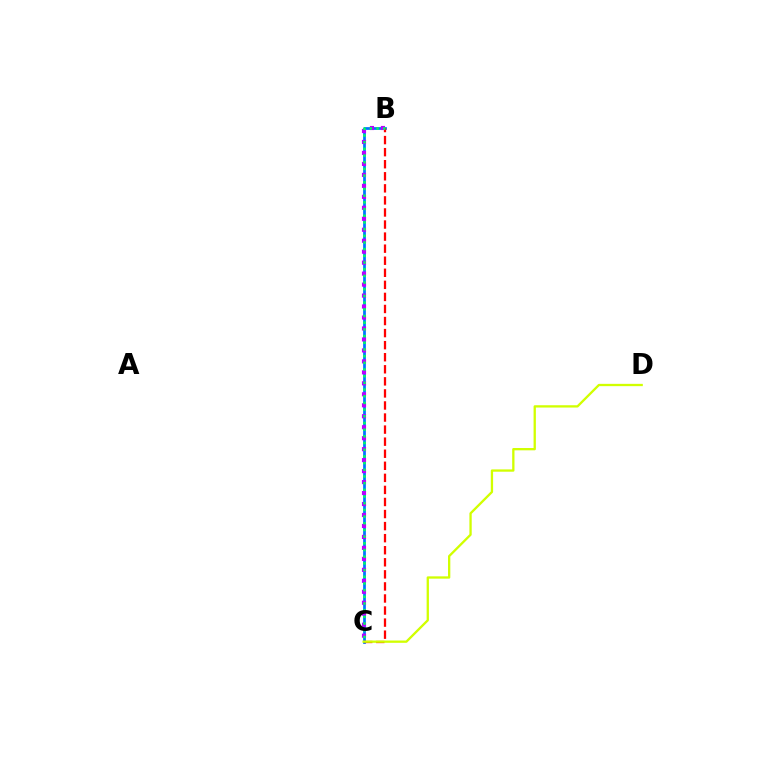{('B', 'C'): [{'color': '#0074ff', 'line_style': 'solid', 'thickness': 1.98}, {'color': '#ff0000', 'line_style': 'dashed', 'thickness': 1.64}, {'color': '#b900ff', 'line_style': 'dotted', 'thickness': 2.98}, {'color': '#00ff5c', 'line_style': 'dotted', 'thickness': 1.82}], ('C', 'D'): [{'color': '#d1ff00', 'line_style': 'solid', 'thickness': 1.66}]}